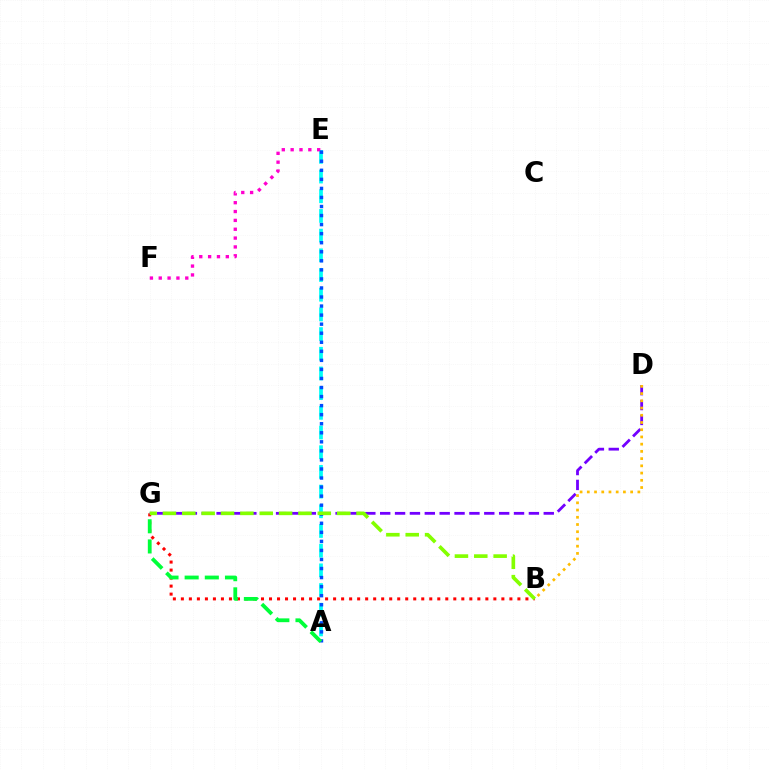{('B', 'G'): [{'color': '#ff0000', 'line_style': 'dotted', 'thickness': 2.18}, {'color': '#84ff00', 'line_style': 'dashed', 'thickness': 2.63}], ('D', 'G'): [{'color': '#7200ff', 'line_style': 'dashed', 'thickness': 2.02}], ('A', 'E'): [{'color': '#00fff6', 'line_style': 'dashed', 'thickness': 2.67}, {'color': '#004bff', 'line_style': 'dotted', 'thickness': 2.46}], ('E', 'F'): [{'color': '#ff00cf', 'line_style': 'dotted', 'thickness': 2.4}], ('B', 'D'): [{'color': '#ffbd00', 'line_style': 'dotted', 'thickness': 1.96}], ('A', 'G'): [{'color': '#00ff39', 'line_style': 'dashed', 'thickness': 2.74}]}